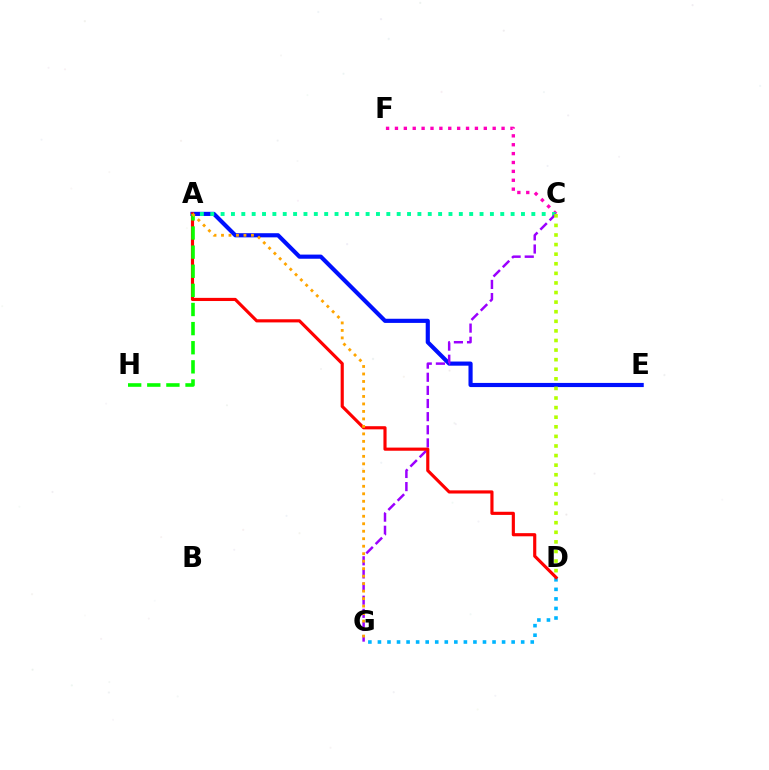{('D', 'G'): [{'color': '#00b5ff', 'line_style': 'dotted', 'thickness': 2.59}], ('A', 'E'): [{'color': '#0010ff', 'line_style': 'solid', 'thickness': 2.98}], ('C', 'F'): [{'color': '#ff00bd', 'line_style': 'dotted', 'thickness': 2.41}], ('A', 'C'): [{'color': '#00ff9d', 'line_style': 'dotted', 'thickness': 2.81}], ('C', 'G'): [{'color': '#9b00ff', 'line_style': 'dashed', 'thickness': 1.78}], ('A', 'D'): [{'color': '#ff0000', 'line_style': 'solid', 'thickness': 2.27}], ('C', 'D'): [{'color': '#b3ff00', 'line_style': 'dotted', 'thickness': 2.61}], ('A', 'H'): [{'color': '#08ff00', 'line_style': 'dashed', 'thickness': 2.6}], ('A', 'G'): [{'color': '#ffa500', 'line_style': 'dotted', 'thickness': 2.03}]}